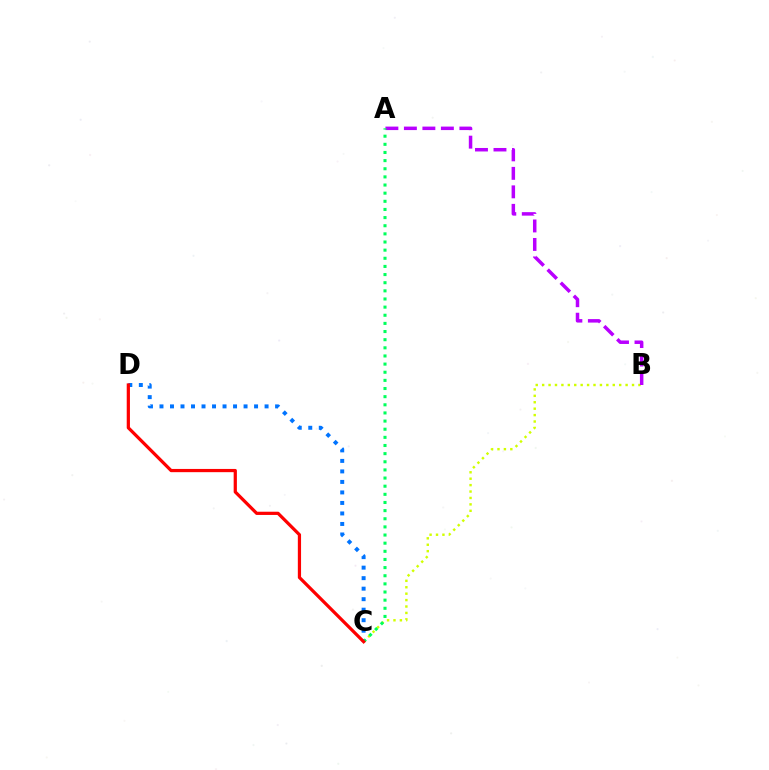{('C', 'D'): [{'color': '#0074ff', 'line_style': 'dotted', 'thickness': 2.86}, {'color': '#ff0000', 'line_style': 'solid', 'thickness': 2.32}], ('B', 'C'): [{'color': '#d1ff00', 'line_style': 'dotted', 'thickness': 1.74}], ('A', 'B'): [{'color': '#b900ff', 'line_style': 'dashed', 'thickness': 2.51}], ('A', 'C'): [{'color': '#00ff5c', 'line_style': 'dotted', 'thickness': 2.21}]}